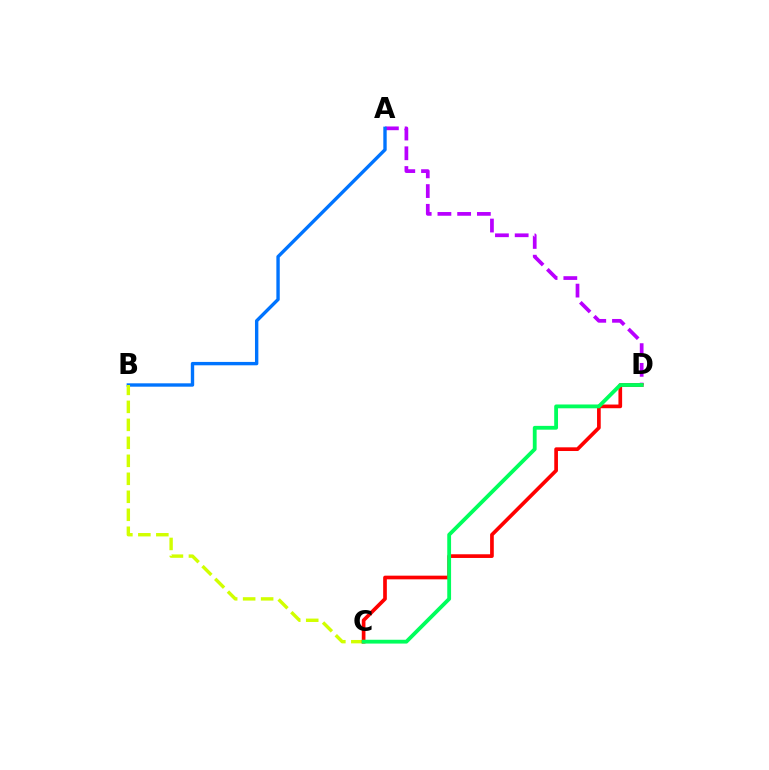{('A', 'D'): [{'color': '#b900ff', 'line_style': 'dashed', 'thickness': 2.68}], ('A', 'B'): [{'color': '#0074ff', 'line_style': 'solid', 'thickness': 2.43}], ('B', 'C'): [{'color': '#d1ff00', 'line_style': 'dashed', 'thickness': 2.44}], ('C', 'D'): [{'color': '#ff0000', 'line_style': 'solid', 'thickness': 2.65}, {'color': '#00ff5c', 'line_style': 'solid', 'thickness': 2.75}]}